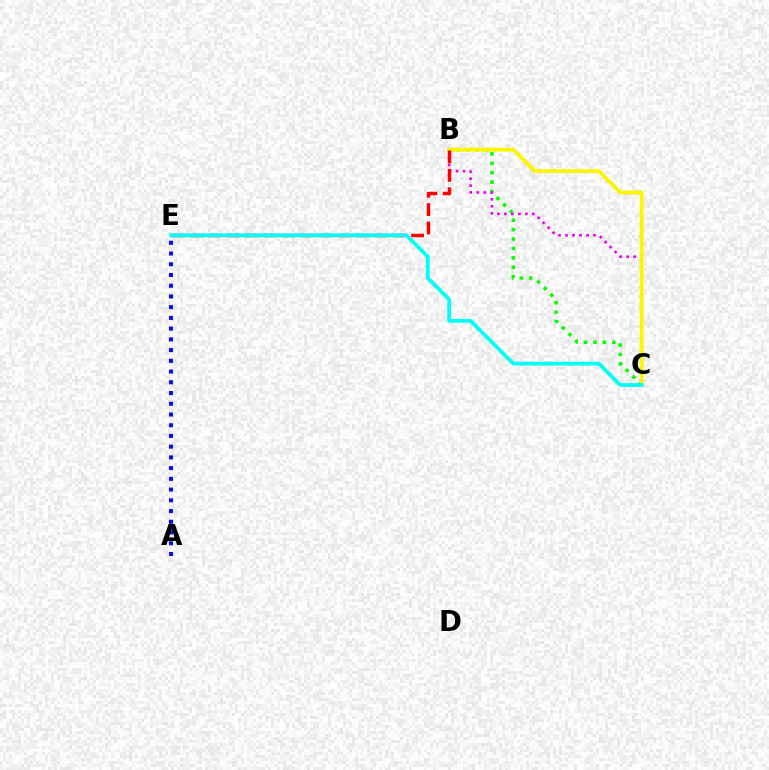{('B', 'C'): [{'color': '#08ff00', 'line_style': 'dotted', 'thickness': 2.55}, {'color': '#ee00ff', 'line_style': 'dotted', 'thickness': 1.9}, {'color': '#fcf500', 'line_style': 'solid', 'thickness': 2.72}], ('B', 'E'): [{'color': '#ff0000', 'line_style': 'dashed', 'thickness': 2.5}], ('A', 'E'): [{'color': '#0010ff', 'line_style': 'dotted', 'thickness': 2.92}], ('C', 'E'): [{'color': '#00fff6', 'line_style': 'solid', 'thickness': 2.71}]}